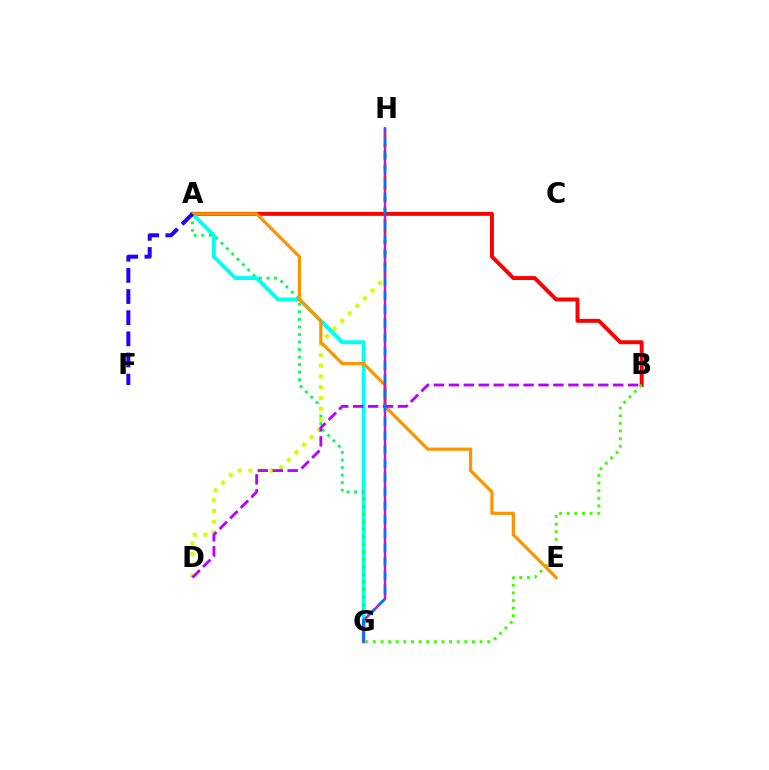{('A', 'B'): [{'color': '#ff0000', 'line_style': 'solid', 'thickness': 2.83}], ('A', 'G'): [{'color': '#00fff6', 'line_style': 'solid', 'thickness': 2.81}, {'color': '#00ff5c', 'line_style': 'dotted', 'thickness': 2.05}], ('B', 'G'): [{'color': '#3dff00', 'line_style': 'dotted', 'thickness': 2.07}], ('D', 'H'): [{'color': '#d1ff00', 'line_style': 'dotted', 'thickness': 2.92}], ('A', 'E'): [{'color': '#ff9400', 'line_style': 'solid', 'thickness': 2.32}], ('B', 'D'): [{'color': '#b900ff', 'line_style': 'dashed', 'thickness': 2.03}], ('G', 'H'): [{'color': '#ff00ac', 'line_style': 'solid', 'thickness': 1.77}, {'color': '#0074ff', 'line_style': 'dashed', 'thickness': 1.9}], ('A', 'F'): [{'color': '#2500ff', 'line_style': 'dashed', 'thickness': 2.87}]}